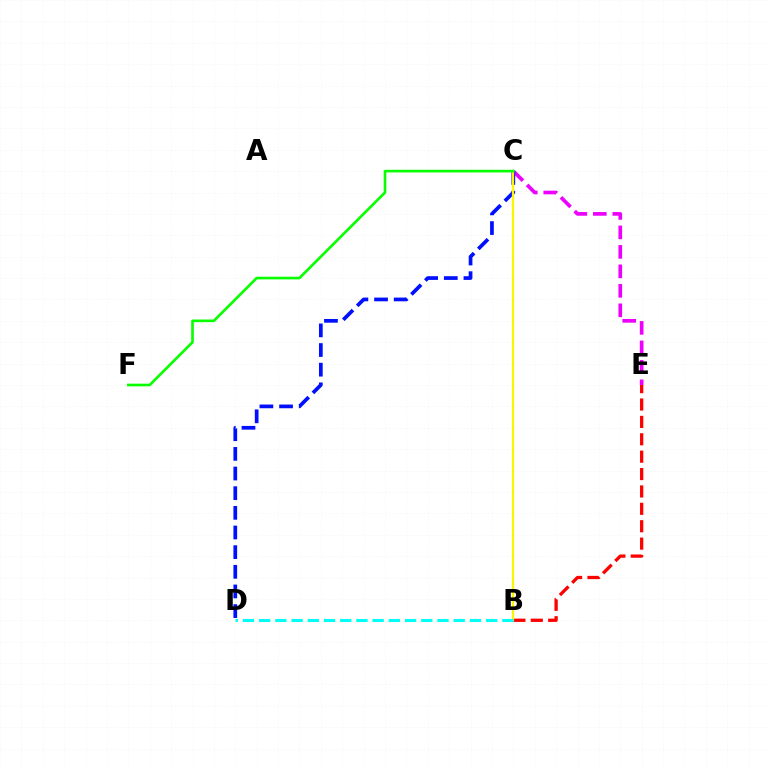{('C', 'E'): [{'color': '#ee00ff', 'line_style': 'dashed', 'thickness': 2.65}], ('C', 'D'): [{'color': '#0010ff', 'line_style': 'dashed', 'thickness': 2.67}], ('B', 'E'): [{'color': '#ff0000', 'line_style': 'dashed', 'thickness': 2.36}], ('B', 'C'): [{'color': '#fcf500', 'line_style': 'solid', 'thickness': 1.62}], ('C', 'F'): [{'color': '#08ff00', 'line_style': 'solid', 'thickness': 1.91}], ('B', 'D'): [{'color': '#00fff6', 'line_style': 'dashed', 'thickness': 2.2}]}